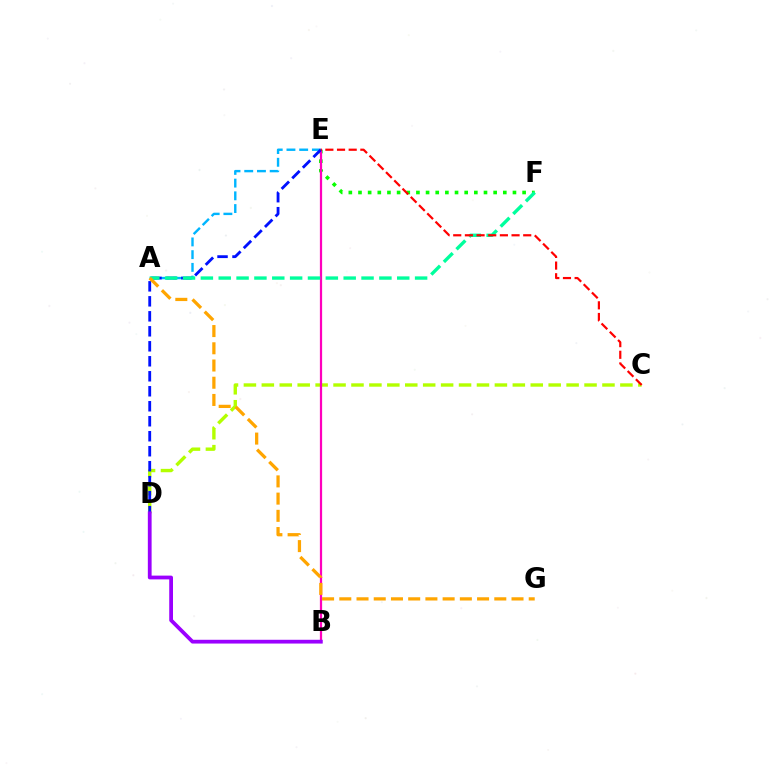{('E', 'F'): [{'color': '#08ff00', 'line_style': 'dotted', 'thickness': 2.62}], ('C', 'D'): [{'color': '#b3ff00', 'line_style': 'dashed', 'thickness': 2.44}], ('B', 'E'): [{'color': '#ff00bd', 'line_style': 'solid', 'thickness': 1.61}], ('A', 'E'): [{'color': '#00b5ff', 'line_style': 'dashed', 'thickness': 1.73}], ('D', 'E'): [{'color': '#0010ff', 'line_style': 'dashed', 'thickness': 2.04}], ('B', 'D'): [{'color': '#9b00ff', 'line_style': 'solid', 'thickness': 2.72}], ('A', 'F'): [{'color': '#00ff9d', 'line_style': 'dashed', 'thickness': 2.43}], ('A', 'G'): [{'color': '#ffa500', 'line_style': 'dashed', 'thickness': 2.34}], ('C', 'E'): [{'color': '#ff0000', 'line_style': 'dashed', 'thickness': 1.58}]}